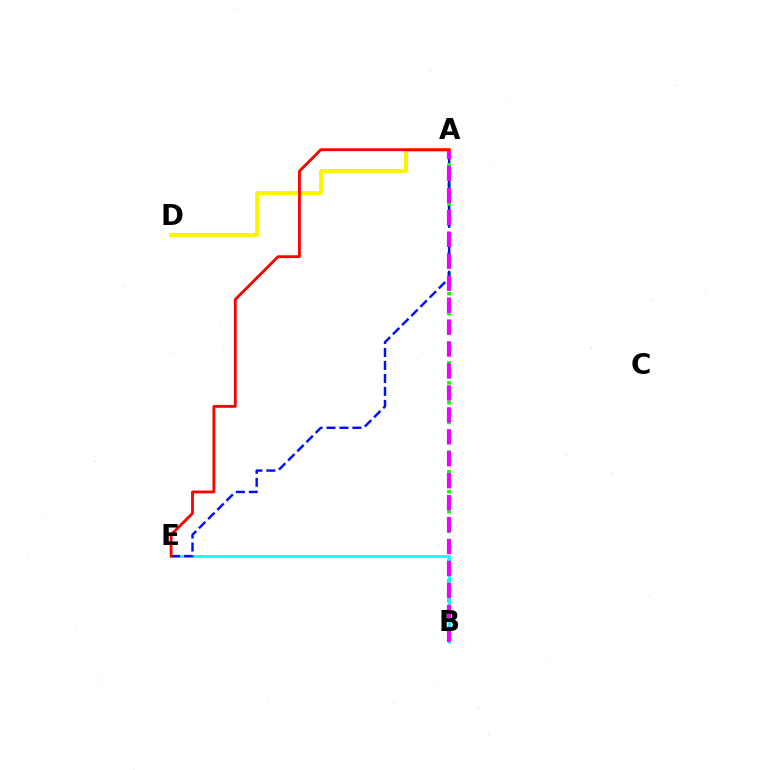{('A', 'B'): [{'color': '#08ff00', 'line_style': 'dotted', 'thickness': 2.69}, {'color': '#ee00ff', 'line_style': 'dashed', 'thickness': 2.98}], ('B', 'E'): [{'color': '#00fff6', 'line_style': 'solid', 'thickness': 1.92}], ('A', 'E'): [{'color': '#0010ff', 'line_style': 'dashed', 'thickness': 1.76}, {'color': '#ff0000', 'line_style': 'solid', 'thickness': 2.05}], ('A', 'D'): [{'color': '#fcf500', 'line_style': 'solid', 'thickness': 2.94}]}